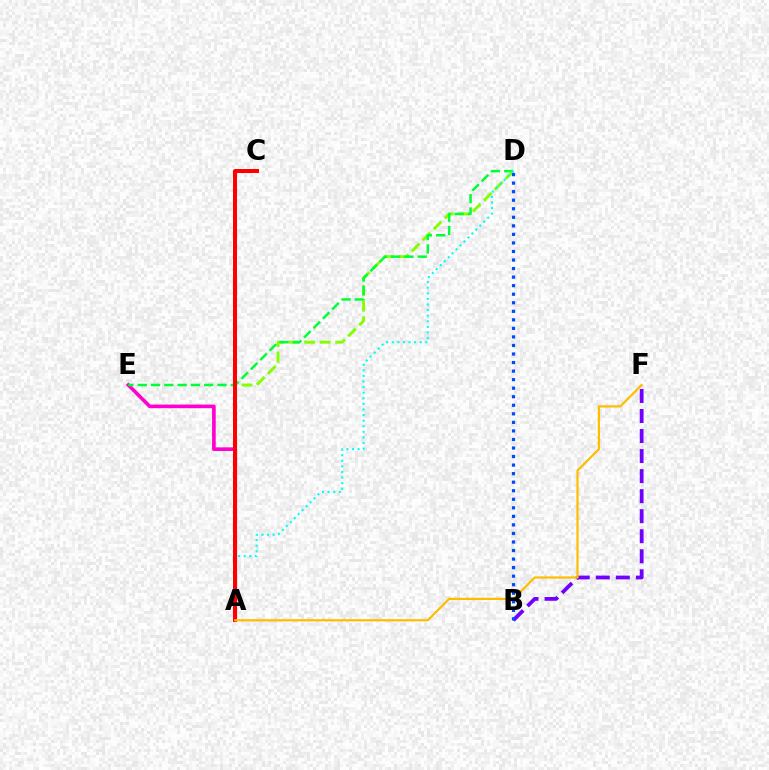{('A', 'E'): [{'color': '#ff00cf', 'line_style': 'solid', 'thickness': 2.62}], ('A', 'D'): [{'color': '#84ff00', 'line_style': 'dashed', 'thickness': 2.1}, {'color': '#00fff6', 'line_style': 'dotted', 'thickness': 1.52}], ('D', 'E'): [{'color': '#00ff39', 'line_style': 'dashed', 'thickness': 1.81}], ('B', 'F'): [{'color': '#7200ff', 'line_style': 'dashed', 'thickness': 2.72}], ('B', 'D'): [{'color': '#004bff', 'line_style': 'dotted', 'thickness': 2.32}], ('A', 'C'): [{'color': '#ff0000', 'line_style': 'solid', 'thickness': 2.87}], ('A', 'F'): [{'color': '#ffbd00', 'line_style': 'solid', 'thickness': 1.59}]}